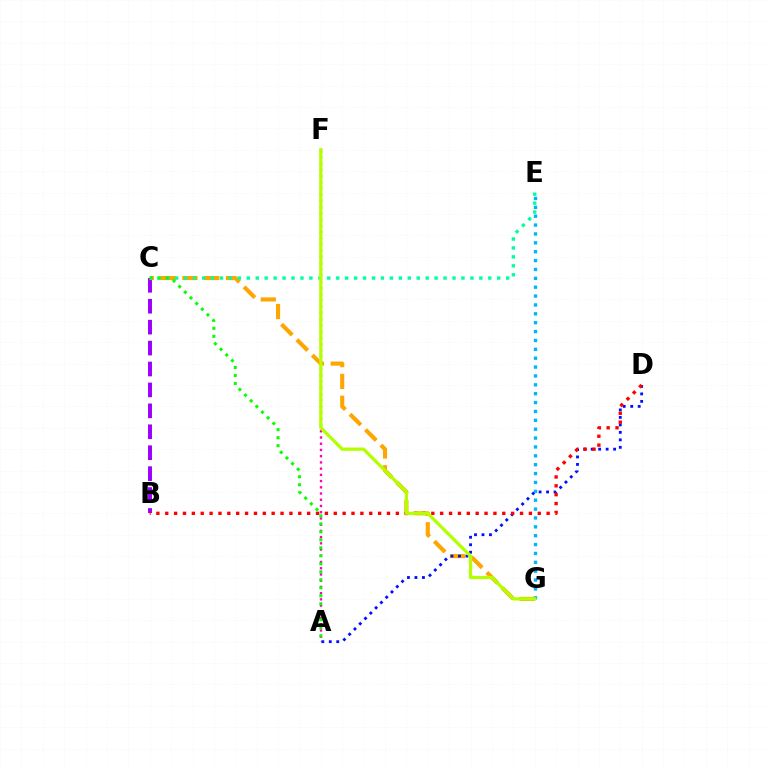{('B', 'C'): [{'color': '#9b00ff', 'line_style': 'dashed', 'thickness': 2.84}], ('C', 'G'): [{'color': '#ffa500', 'line_style': 'dashed', 'thickness': 2.96}], ('A', 'F'): [{'color': '#ff00bd', 'line_style': 'dotted', 'thickness': 1.69}], ('A', 'D'): [{'color': '#0010ff', 'line_style': 'dotted', 'thickness': 2.03}], ('B', 'D'): [{'color': '#ff0000', 'line_style': 'dotted', 'thickness': 2.41}], ('C', 'E'): [{'color': '#00ff9d', 'line_style': 'dotted', 'thickness': 2.43}], ('E', 'G'): [{'color': '#00b5ff', 'line_style': 'dotted', 'thickness': 2.41}], ('F', 'G'): [{'color': '#b3ff00', 'line_style': 'solid', 'thickness': 2.35}], ('A', 'C'): [{'color': '#08ff00', 'line_style': 'dotted', 'thickness': 2.17}]}